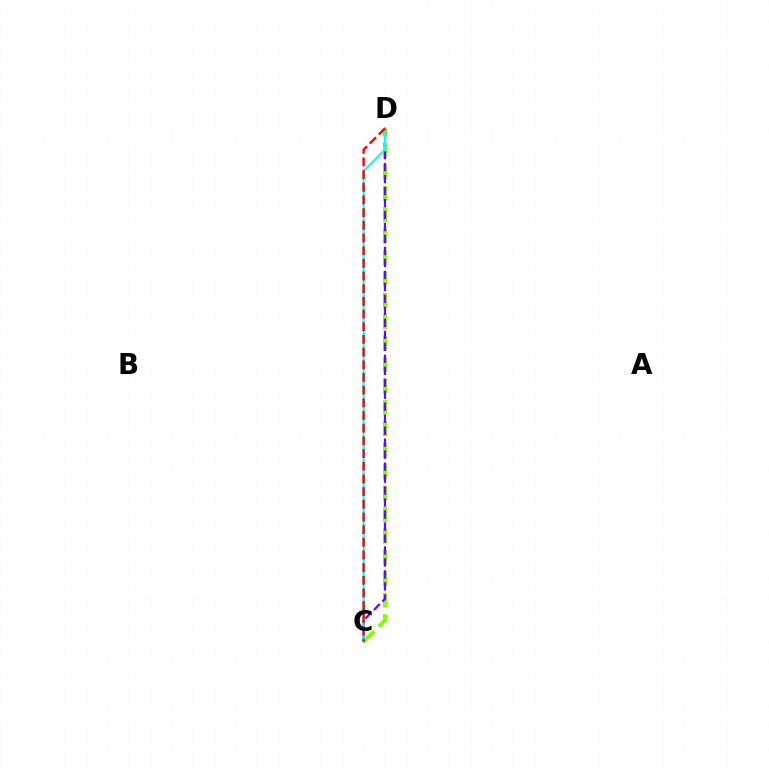{('C', 'D'): [{'color': '#84ff00', 'line_style': 'dashed', 'thickness': 2.91}, {'color': '#7200ff', 'line_style': 'dashed', 'thickness': 1.63}, {'color': '#00fff6', 'line_style': 'solid', 'thickness': 1.52}, {'color': '#ff0000', 'line_style': 'dashed', 'thickness': 1.72}]}